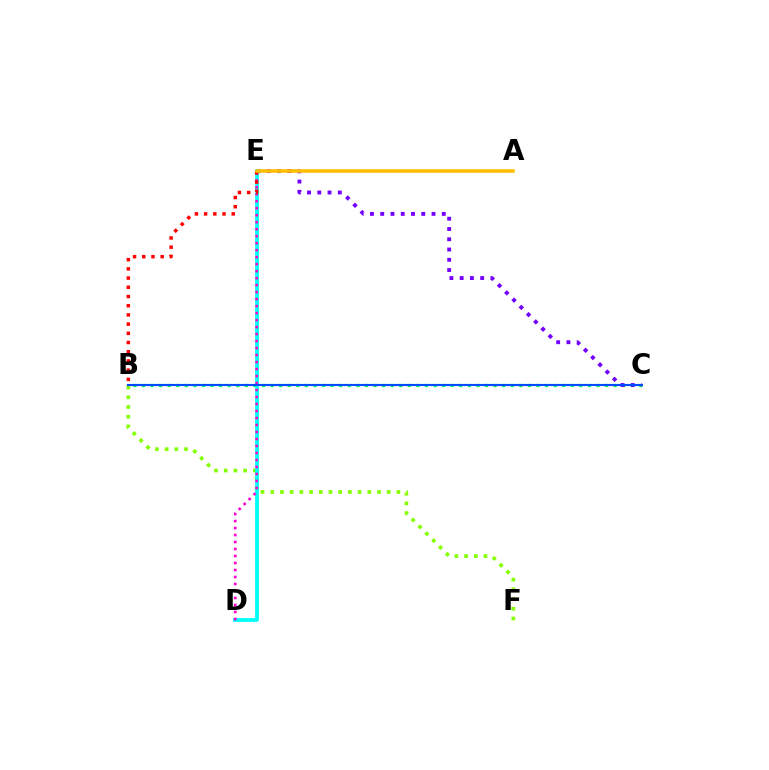{('B', 'C'): [{'color': '#00ff39', 'line_style': 'dotted', 'thickness': 2.33}, {'color': '#004bff', 'line_style': 'solid', 'thickness': 1.53}], ('C', 'E'): [{'color': '#7200ff', 'line_style': 'dotted', 'thickness': 2.79}], ('B', 'F'): [{'color': '#84ff00', 'line_style': 'dotted', 'thickness': 2.64}], ('D', 'E'): [{'color': '#00fff6', 'line_style': 'solid', 'thickness': 2.71}, {'color': '#ff00cf', 'line_style': 'dotted', 'thickness': 1.9}], ('B', 'E'): [{'color': '#ff0000', 'line_style': 'dotted', 'thickness': 2.5}], ('A', 'E'): [{'color': '#ffbd00', 'line_style': 'solid', 'thickness': 2.57}]}